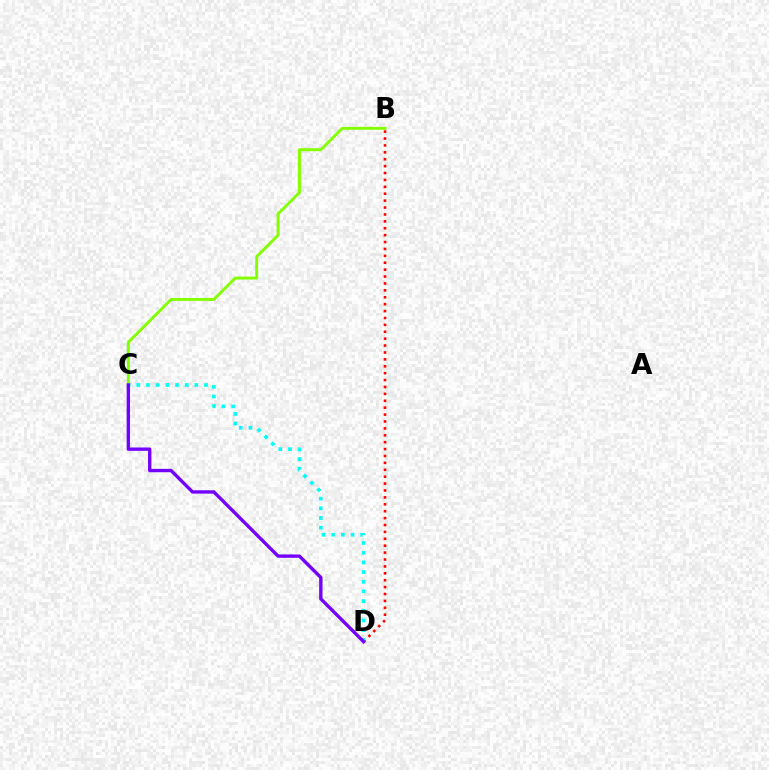{('B', 'C'): [{'color': '#84ff00', 'line_style': 'solid', 'thickness': 2.1}], ('B', 'D'): [{'color': '#ff0000', 'line_style': 'dotted', 'thickness': 1.88}], ('C', 'D'): [{'color': '#00fff6', 'line_style': 'dotted', 'thickness': 2.63}, {'color': '#7200ff', 'line_style': 'solid', 'thickness': 2.42}]}